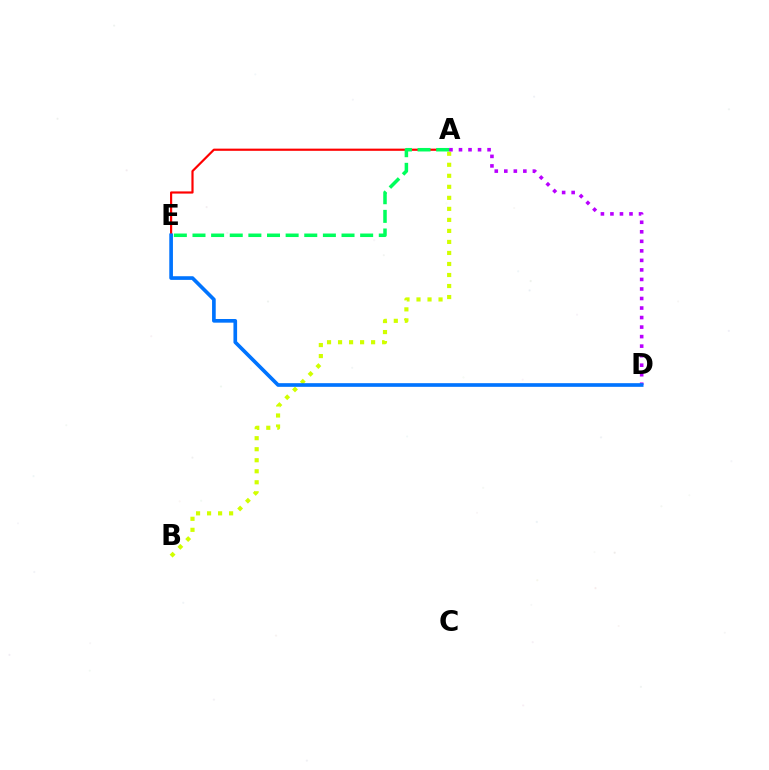{('A', 'B'): [{'color': '#d1ff00', 'line_style': 'dotted', 'thickness': 2.99}], ('A', 'E'): [{'color': '#ff0000', 'line_style': 'solid', 'thickness': 1.57}, {'color': '#00ff5c', 'line_style': 'dashed', 'thickness': 2.53}], ('A', 'D'): [{'color': '#b900ff', 'line_style': 'dotted', 'thickness': 2.59}], ('D', 'E'): [{'color': '#0074ff', 'line_style': 'solid', 'thickness': 2.63}]}